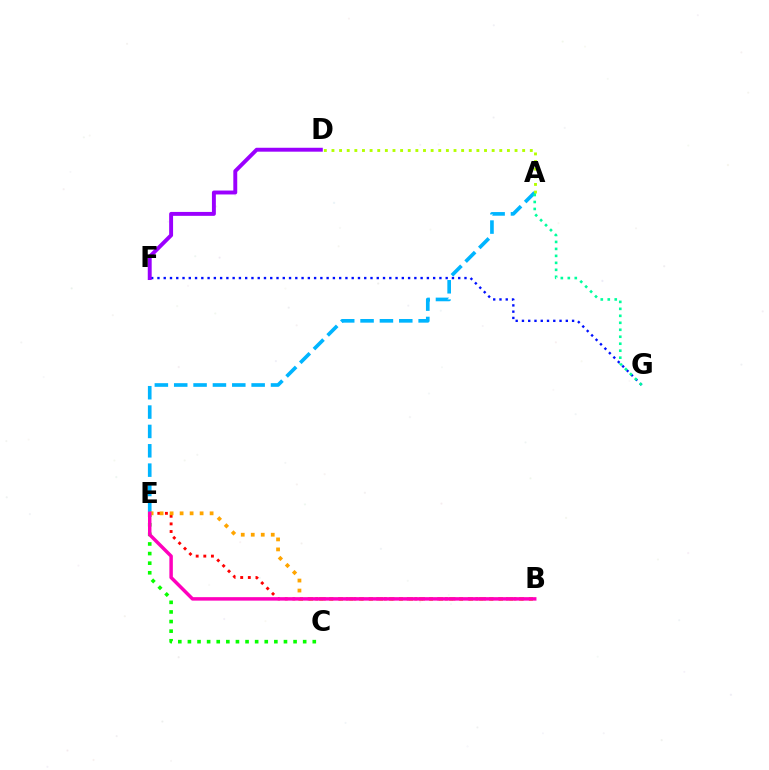{('C', 'E'): [{'color': '#08ff00', 'line_style': 'dotted', 'thickness': 2.61}], ('B', 'E'): [{'color': '#ff0000', 'line_style': 'dotted', 'thickness': 2.07}, {'color': '#ffa500', 'line_style': 'dotted', 'thickness': 2.72}, {'color': '#ff00bd', 'line_style': 'solid', 'thickness': 2.5}], ('F', 'G'): [{'color': '#0010ff', 'line_style': 'dotted', 'thickness': 1.7}], ('A', 'E'): [{'color': '#00b5ff', 'line_style': 'dashed', 'thickness': 2.63}], ('A', 'D'): [{'color': '#b3ff00', 'line_style': 'dotted', 'thickness': 2.07}], ('A', 'G'): [{'color': '#00ff9d', 'line_style': 'dotted', 'thickness': 1.89}], ('D', 'F'): [{'color': '#9b00ff', 'line_style': 'solid', 'thickness': 2.82}]}